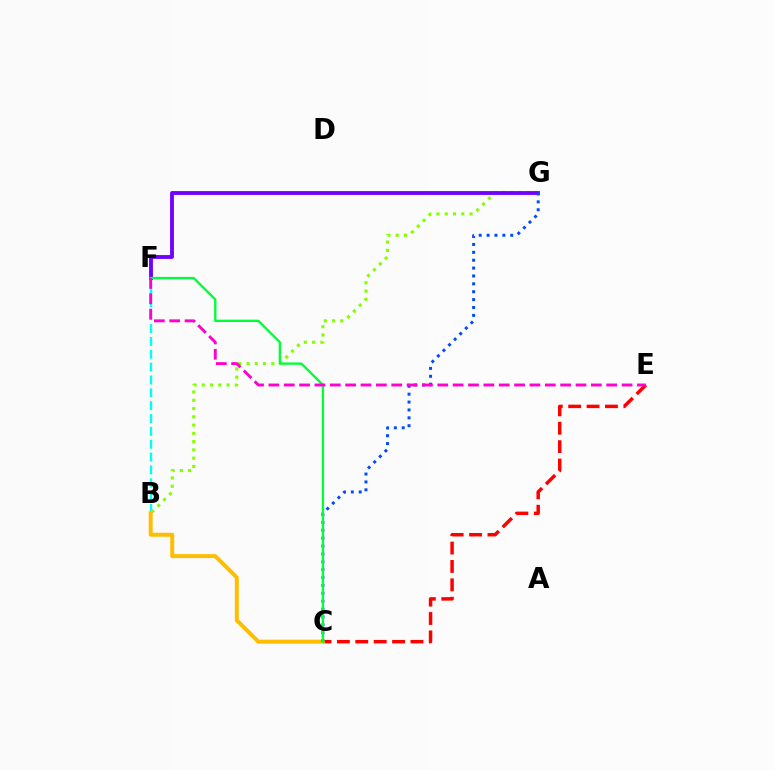{('B', 'F'): [{'color': '#00fff6', 'line_style': 'dashed', 'thickness': 1.75}], ('B', 'G'): [{'color': '#84ff00', 'line_style': 'dotted', 'thickness': 2.25}], ('C', 'E'): [{'color': '#ff0000', 'line_style': 'dashed', 'thickness': 2.5}], ('F', 'G'): [{'color': '#7200ff', 'line_style': 'solid', 'thickness': 2.77}], ('B', 'C'): [{'color': '#ffbd00', 'line_style': 'solid', 'thickness': 2.86}], ('C', 'G'): [{'color': '#004bff', 'line_style': 'dotted', 'thickness': 2.14}], ('C', 'F'): [{'color': '#00ff39', 'line_style': 'solid', 'thickness': 1.69}], ('E', 'F'): [{'color': '#ff00cf', 'line_style': 'dashed', 'thickness': 2.09}]}